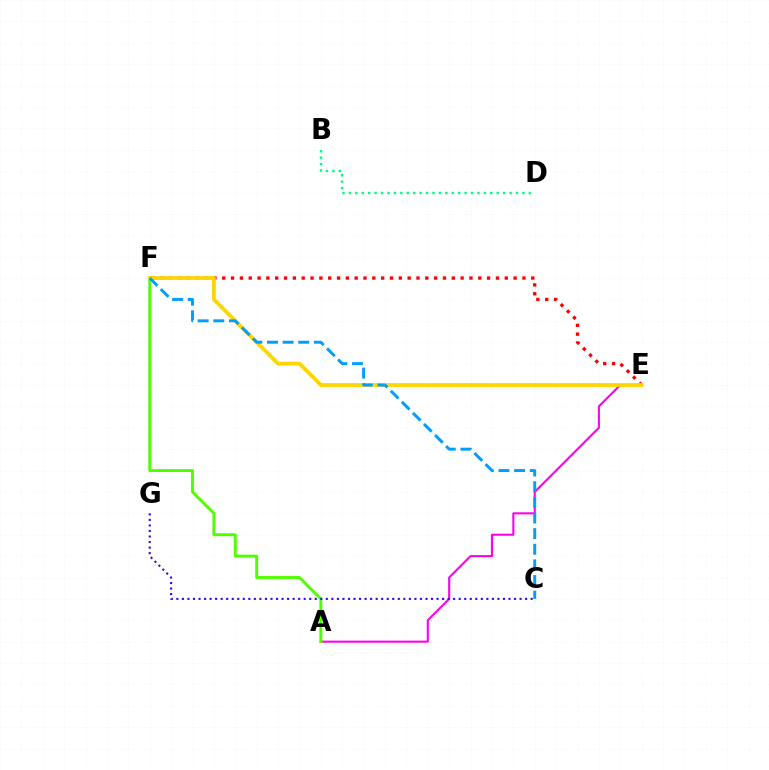{('A', 'E'): [{'color': '#ff00ed', 'line_style': 'solid', 'thickness': 1.5}], ('B', 'D'): [{'color': '#00ff86', 'line_style': 'dotted', 'thickness': 1.75}], ('E', 'F'): [{'color': '#ff0000', 'line_style': 'dotted', 'thickness': 2.4}, {'color': '#ffd500', 'line_style': 'solid', 'thickness': 2.72}], ('A', 'F'): [{'color': '#4fff00', 'line_style': 'solid', 'thickness': 2.1}], ('C', 'F'): [{'color': '#009eff', 'line_style': 'dashed', 'thickness': 2.12}], ('C', 'G'): [{'color': '#3700ff', 'line_style': 'dotted', 'thickness': 1.5}]}